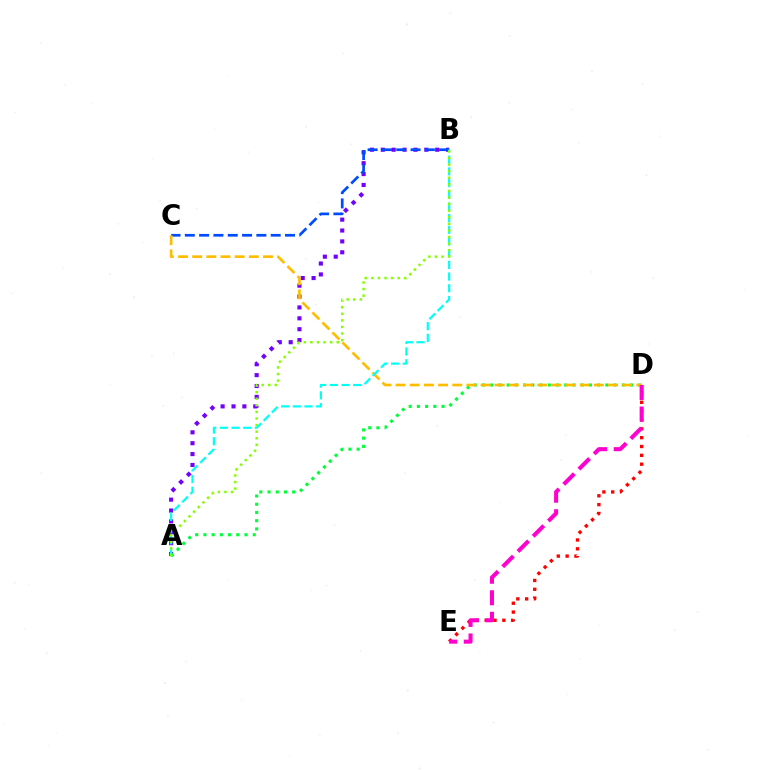{('A', 'B'): [{'color': '#7200ff', 'line_style': 'dotted', 'thickness': 2.96}, {'color': '#00fff6', 'line_style': 'dashed', 'thickness': 1.59}, {'color': '#84ff00', 'line_style': 'dotted', 'thickness': 1.79}], ('A', 'D'): [{'color': '#00ff39', 'line_style': 'dotted', 'thickness': 2.23}], ('B', 'C'): [{'color': '#004bff', 'line_style': 'dashed', 'thickness': 1.94}], ('D', 'E'): [{'color': '#ff0000', 'line_style': 'dotted', 'thickness': 2.4}, {'color': '#ff00cf', 'line_style': 'dashed', 'thickness': 2.92}], ('C', 'D'): [{'color': '#ffbd00', 'line_style': 'dashed', 'thickness': 1.92}]}